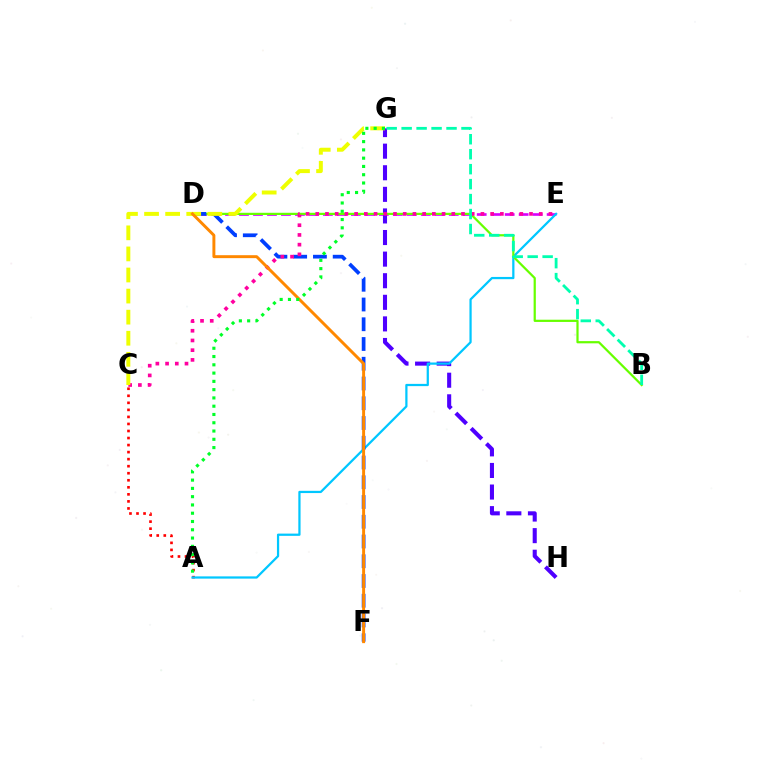{('D', 'E'): [{'color': '#d600ff', 'line_style': 'dashed', 'thickness': 1.9}], ('A', 'C'): [{'color': '#ff0000', 'line_style': 'dotted', 'thickness': 1.91}], ('G', 'H'): [{'color': '#4f00ff', 'line_style': 'dashed', 'thickness': 2.93}], ('A', 'E'): [{'color': '#00c7ff', 'line_style': 'solid', 'thickness': 1.61}], ('B', 'D'): [{'color': '#66ff00', 'line_style': 'solid', 'thickness': 1.6}], ('D', 'F'): [{'color': '#003fff', 'line_style': 'dashed', 'thickness': 2.68}, {'color': '#ff8800', 'line_style': 'solid', 'thickness': 2.12}], ('C', 'E'): [{'color': '#ff00a0', 'line_style': 'dotted', 'thickness': 2.64}], ('C', 'G'): [{'color': '#eeff00', 'line_style': 'dashed', 'thickness': 2.86}], ('B', 'G'): [{'color': '#00ffaf', 'line_style': 'dashed', 'thickness': 2.03}], ('A', 'G'): [{'color': '#00ff27', 'line_style': 'dotted', 'thickness': 2.25}]}